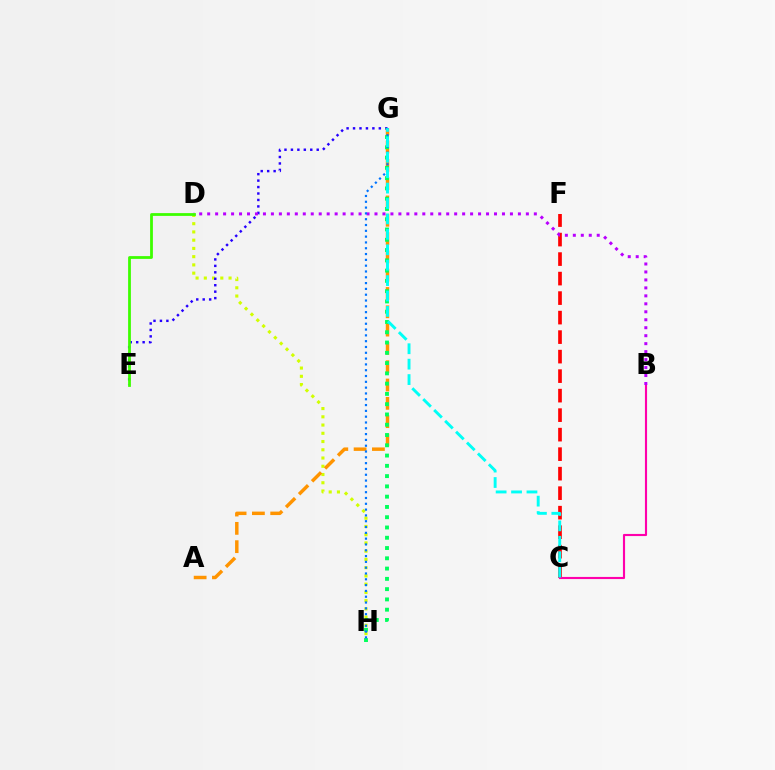{('D', 'H'): [{'color': '#d1ff00', 'line_style': 'dotted', 'thickness': 2.24}], ('A', 'G'): [{'color': '#ff9400', 'line_style': 'dashed', 'thickness': 2.49}], ('E', 'G'): [{'color': '#2500ff', 'line_style': 'dotted', 'thickness': 1.75}], ('C', 'F'): [{'color': '#ff0000', 'line_style': 'dashed', 'thickness': 2.65}], ('B', 'C'): [{'color': '#ff00ac', 'line_style': 'solid', 'thickness': 1.54}], ('B', 'D'): [{'color': '#b900ff', 'line_style': 'dotted', 'thickness': 2.16}], ('G', 'H'): [{'color': '#00ff5c', 'line_style': 'dotted', 'thickness': 2.79}, {'color': '#0074ff', 'line_style': 'dotted', 'thickness': 1.58}], ('D', 'E'): [{'color': '#3dff00', 'line_style': 'solid', 'thickness': 2.0}], ('C', 'G'): [{'color': '#00fff6', 'line_style': 'dashed', 'thickness': 2.09}]}